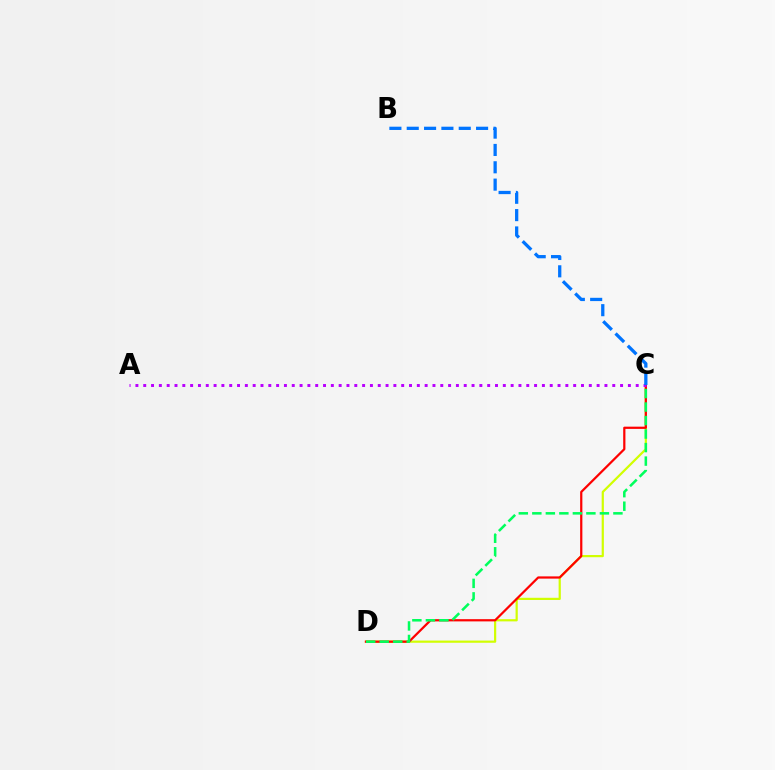{('C', 'D'): [{'color': '#d1ff00', 'line_style': 'solid', 'thickness': 1.59}, {'color': '#ff0000', 'line_style': 'solid', 'thickness': 1.6}, {'color': '#00ff5c', 'line_style': 'dashed', 'thickness': 1.84}], ('A', 'C'): [{'color': '#b900ff', 'line_style': 'dotted', 'thickness': 2.12}], ('B', 'C'): [{'color': '#0074ff', 'line_style': 'dashed', 'thickness': 2.36}]}